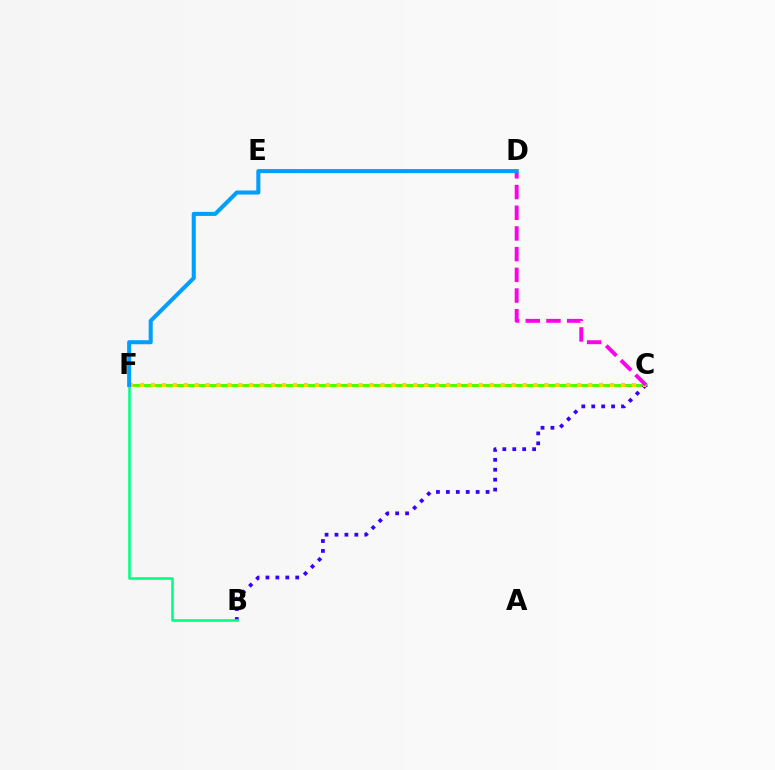{('C', 'F'): [{'color': '#4fff00', 'line_style': 'solid', 'thickness': 2.17}, {'color': '#ffd500', 'line_style': 'dotted', 'thickness': 2.97}], ('D', 'E'): [{'color': '#ff0000', 'line_style': 'dotted', 'thickness': 1.98}], ('B', 'C'): [{'color': '#3700ff', 'line_style': 'dotted', 'thickness': 2.7}], ('B', 'F'): [{'color': '#00ff86', 'line_style': 'solid', 'thickness': 1.87}], ('C', 'D'): [{'color': '#ff00ed', 'line_style': 'dashed', 'thickness': 2.81}], ('D', 'F'): [{'color': '#009eff', 'line_style': 'solid', 'thickness': 2.92}]}